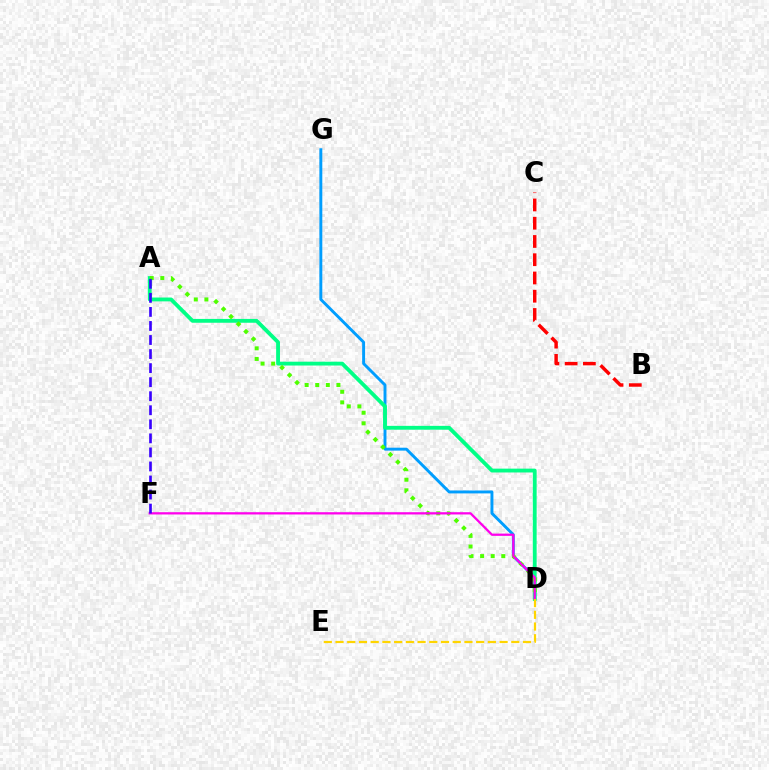{('D', 'G'): [{'color': '#009eff', 'line_style': 'solid', 'thickness': 2.1}], ('A', 'D'): [{'color': '#00ff86', 'line_style': 'solid', 'thickness': 2.76}, {'color': '#4fff00', 'line_style': 'dotted', 'thickness': 2.88}], ('B', 'C'): [{'color': '#ff0000', 'line_style': 'dashed', 'thickness': 2.48}], ('D', 'F'): [{'color': '#ff00ed', 'line_style': 'solid', 'thickness': 1.63}], ('D', 'E'): [{'color': '#ffd500', 'line_style': 'dashed', 'thickness': 1.59}], ('A', 'F'): [{'color': '#3700ff', 'line_style': 'dashed', 'thickness': 1.91}]}